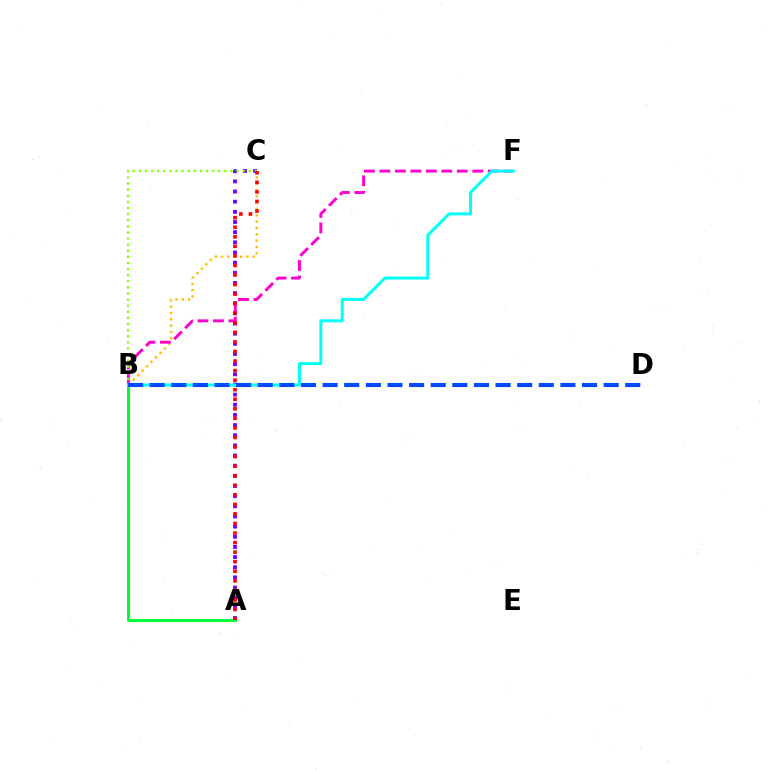{('A', 'C'): [{'color': '#7200ff', 'line_style': 'dotted', 'thickness': 2.76}, {'color': '#ff0000', 'line_style': 'dotted', 'thickness': 2.6}], ('B', 'C'): [{'color': '#ffbd00', 'line_style': 'dotted', 'thickness': 1.72}, {'color': '#84ff00', 'line_style': 'dotted', 'thickness': 1.66}], ('B', 'F'): [{'color': '#ff00cf', 'line_style': 'dashed', 'thickness': 2.1}, {'color': '#00fff6', 'line_style': 'solid', 'thickness': 2.13}], ('A', 'B'): [{'color': '#00ff39', 'line_style': 'solid', 'thickness': 2.17}], ('B', 'D'): [{'color': '#004bff', 'line_style': 'dashed', 'thickness': 2.94}]}